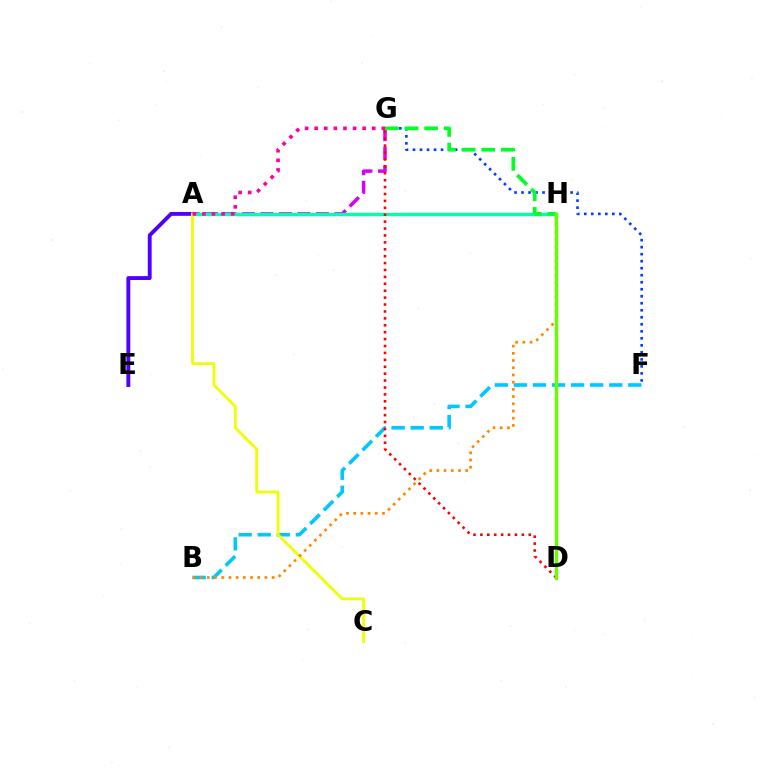{('F', 'G'): [{'color': '#003fff', 'line_style': 'dotted', 'thickness': 1.91}], ('A', 'G'): [{'color': '#d600ff', 'line_style': 'dashed', 'thickness': 2.51}, {'color': '#ff00a0', 'line_style': 'dotted', 'thickness': 2.61}], ('B', 'F'): [{'color': '#00c7ff', 'line_style': 'dashed', 'thickness': 2.59}], ('A', 'H'): [{'color': '#00ffaf', 'line_style': 'solid', 'thickness': 2.41}], ('A', 'E'): [{'color': '#4f00ff', 'line_style': 'solid', 'thickness': 2.79}], ('A', 'C'): [{'color': '#eeff00', 'line_style': 'solid', 'thickness': 2.0}], ('B', 'H'): [{'color': '#ff8800', 'line_style': 'dotted', 'thickness': 1.96}], ('D', 'G'): [{'color': '#ff0000', 'line_style': 'dotted', 'thickness': 1.88}], ('G', 'H'): [{'color': '#00ff27', 'line_style': 'dashed', 'thickness': 2.67}], ('D', 'H'): [{'color': '#66ff00', 'line_style': 'solid', 'thickness': 2.45}]}